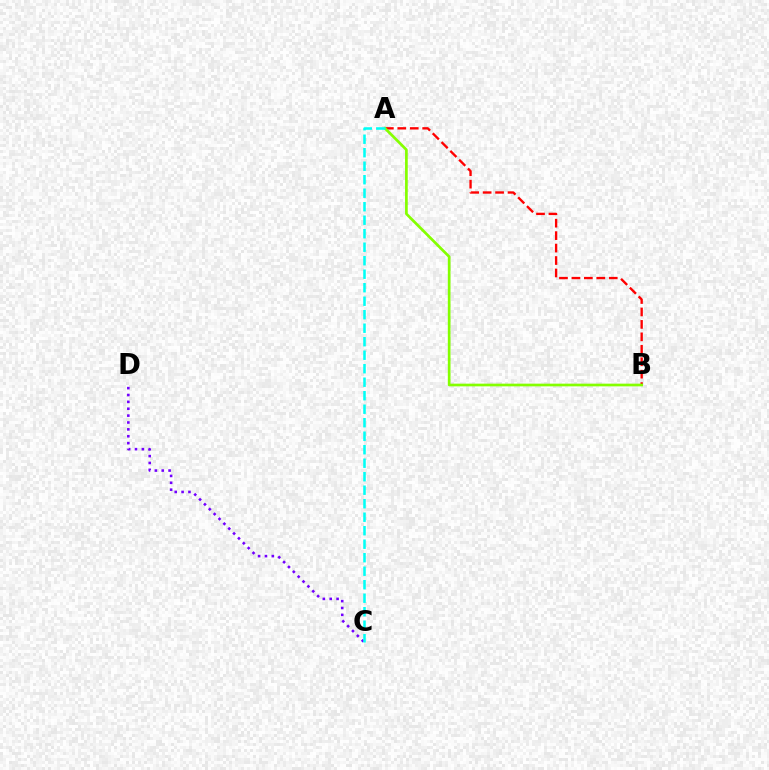{('A', 'B'): [{'color': '#ff0000', 'line_style': 'dashed', 'thickness': 1.69}, {'color': '#84ff00', 'line_style': 'solid', 'thickness': 1.94}], ('C', 'D'): [{'color': '#7200ff', 'line_style': 'dotted', 'thickness': 1.87}], ('A', 'C'): [{'color': '#00fff6', 'line_style': 'dashed', 'thickness': 1.83}]}